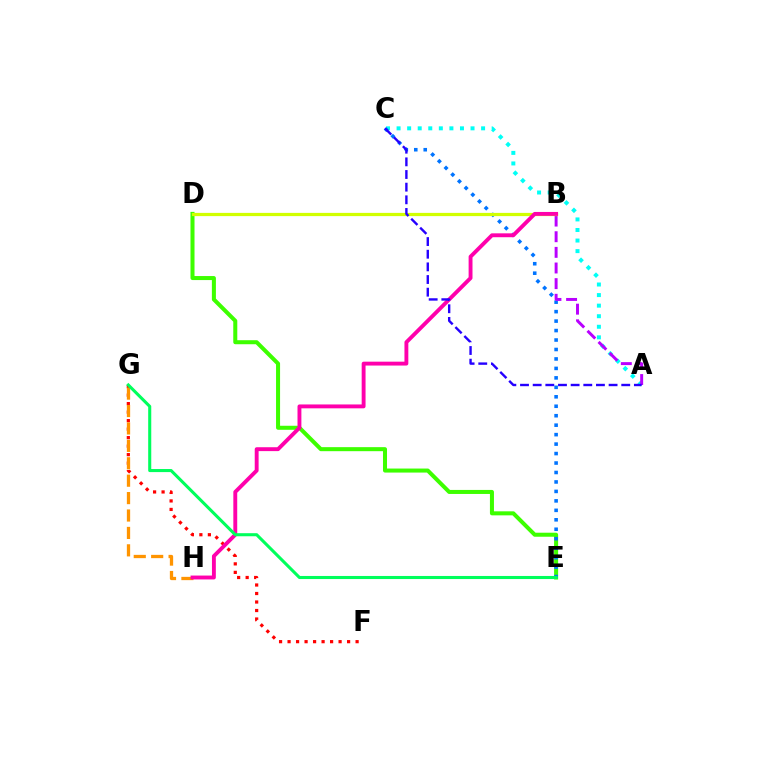{('F', 'G'): [{'color': '#ff0000', 'line_style': 'dotted', 'thickness': 2.31}], ('D', 'E'): [{'color': '#3dff00', 'line_style': 'solid', 'thickness': 2.9}], ('A', 'C'): [{'color': '#00fff6', 'line_style': 'dotted', 'thickness': 2.87}, {'color': '#2500ff', 'line_style': 'dashed', 'thickness': 1.72}], ('G', 'H'): [{'color': '#ff9400', 'line_style': 'dashed', 'thickness': 2.37}], ('C', 'E'): [{'color': '#0074ff', 'line_style': 'dotted', 'thickness': 2.57}], ('A', 'B'): [{'color': '#b900ff', 'line_style': 'dashed', 'thickness': 2.12}], ('B', 'D'): [{'color': '#d1ff00', 'line_style': 'solid', 'thickness': 2.32}], ('B', 'H'): [{'color': '#ff00ac', 'line_style': 'solid', 'thickness': 2.79}], ('E', 'G'): [{'color': '#00ff5c', 'line_style': 'solid', 'thickness': 2.21}]}